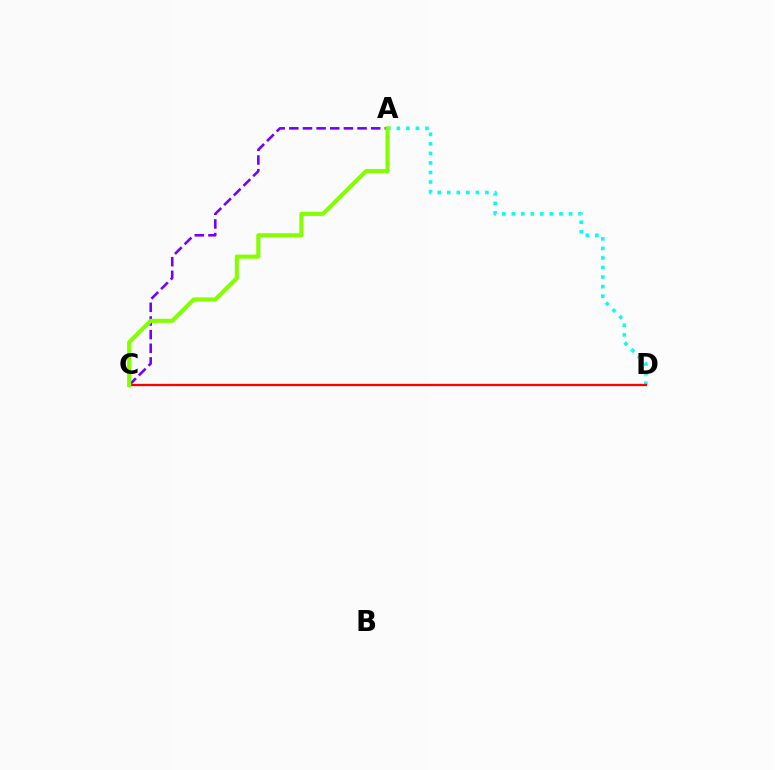{('A', 'C'): [{'color': '#7200ff', 'line_style': 'dashed', 'thickness': 1.85}, {'color': '#84ff00', 'line_style': 'solid', 'thickness': 2.94}], ('A', 'D'): [{'color': '#00fff6', 'line_style': 'dotted', 'thickness': 2.59}], ('C', 'D'): [{'color': '#ff0000', 'line_style': 'solid', 'thickness': 1.64}]}